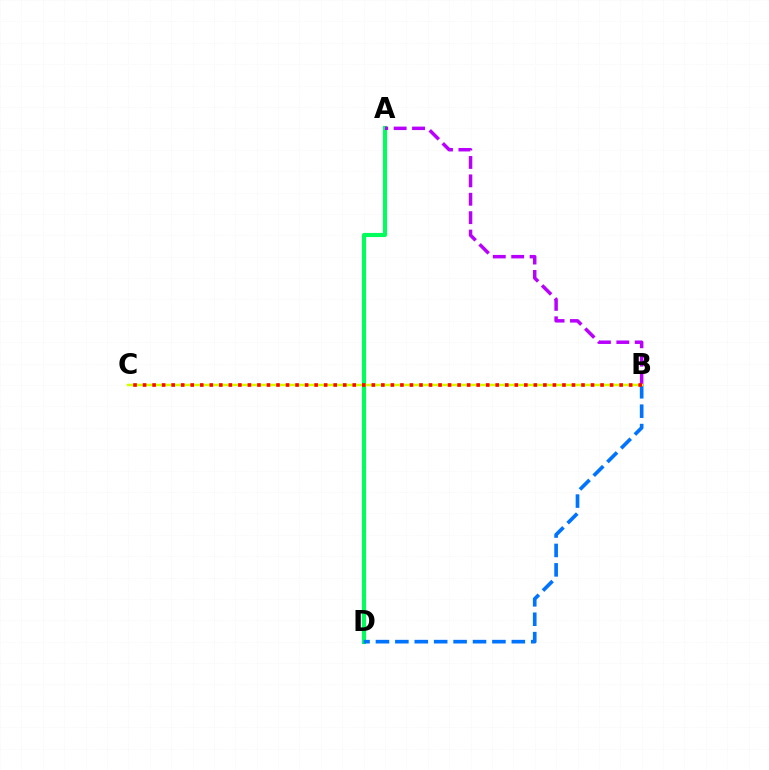{('A', 'D'): [{'color': '#00ff5c', 'line_style': 'solid', 'thickness': 2.97}], ('A', 'B'): [{'color': '#b900ff', 'line_style': 'dashed', 'thickness': 2.5}], ('B', 'D'): [{'color': '#0074ff', 'line_style': 'dashed', 'thickness': 2.64}], ('B', 'C'): [{'color': '#d1ff00', 'line_style': 'solid', 'thickness': 1.78}, {'color': '#ff0000', 'line_style': 'dotted', 'thickness': 2.59}]}